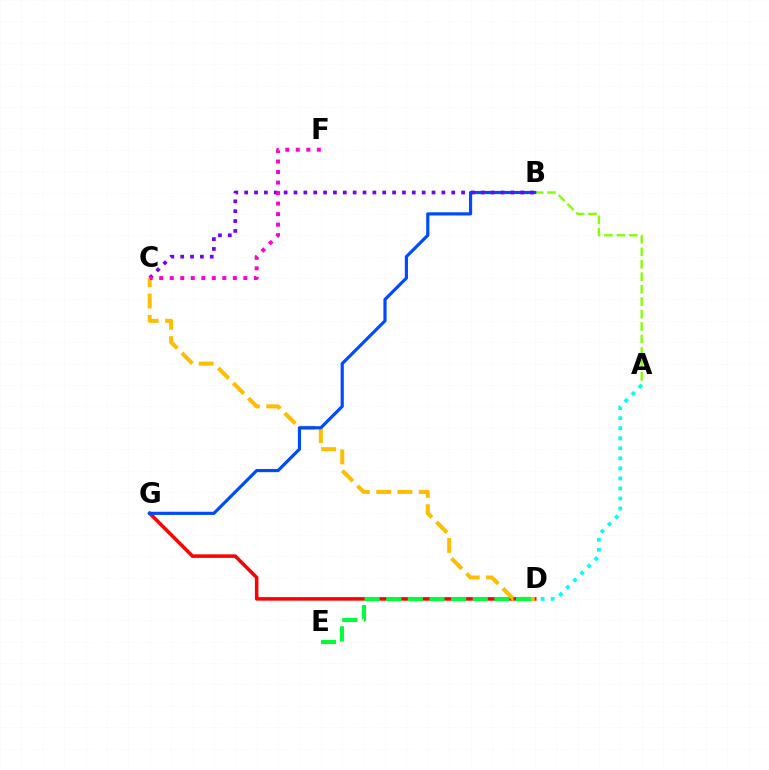{('D', 'G'): [{'color': '#ff0000', 'line_style': 'solid', 'thickness': 2.55}], ('A', 'B'): [{'color': '#84ff00', 'line_style': 'dashed', 'thickness': 1.69}], ('C', 'D'): [{'color': '#ffbd00', 'line_style': 'dashed', 'thickness': 2.89}], ('B', 'G'): [{'color': '#004bff', 'line_style': 'solid', 'thickness': 2.29}], ('B', 'C'): [{'color': '#7200ff', 'line_style': 'dotted', 'thickness': 2.68}], ('D', 'E'): [{'color': '#00ff39', 'line_style': 'dashed', 'thickness': 2.94}], ('A', 'D'): [{'color': '#00fff6', 'line_style': 'dotted', 'thickness': 2.73}], ('C', 'F'): [{'color': '#ff00cf', 'line_style': 'dotted', 'thickness': 2.86}]}